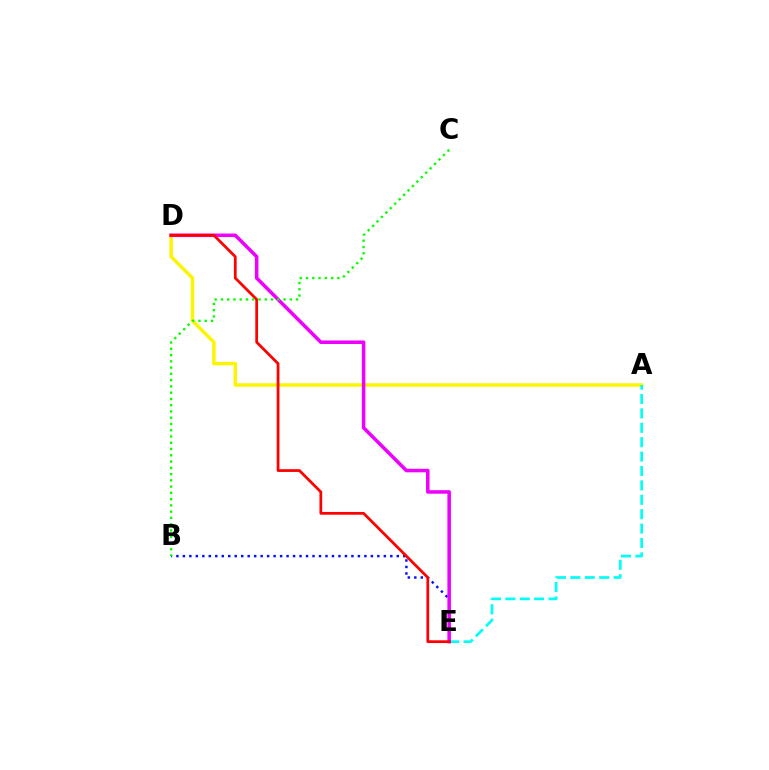{('A', 'D'): [{'color': '#fcf500', 'line_style': 'solid', 'thickness': 2.48}], ('B', 'E'): [{'color': '#0010ff', 'line_style': 'dotted', 'thickness': 1.76}], ('A', 'E'): [{'color': '#00fff6', 'line_style': 'dashed', 'thickness': 1.96}], ('D', 'E'): [{'color': '#ee00ff', 'line_style': 'solid', 'thickness': 2.54}, {'color': '#ff0000', 'line_style': 'solid', 'thickness': 1.98}], ('B', 'C'): [{'color': '#08ff00', 'line_style': 'dotted', 'thickness': 1.7}]}